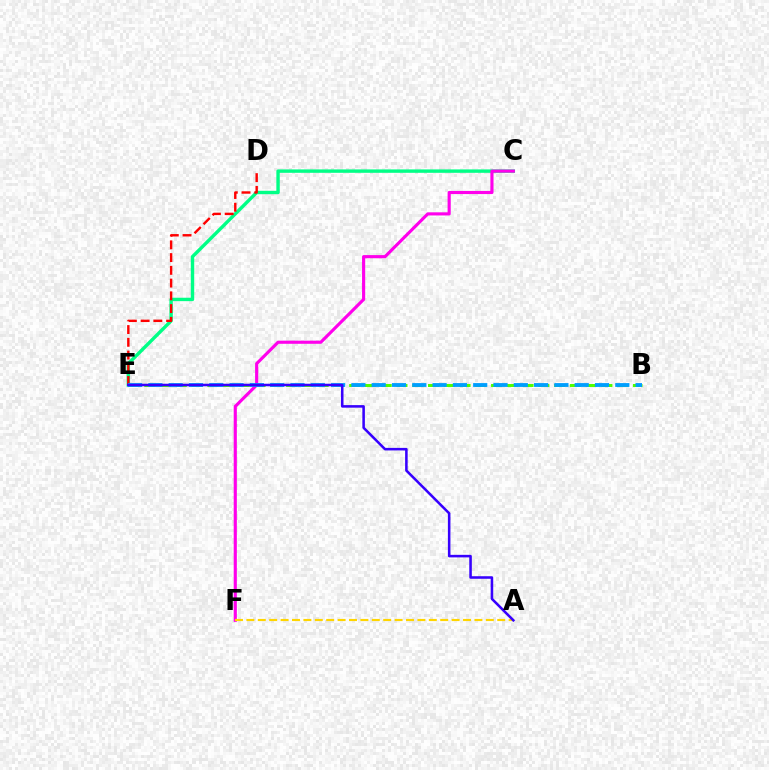{('C', 'E'): [{'color': '#00ff86', 'line_style': 'solid', 'thickness': 2.45}], ('B', 'E'): [{'color': '#4fff00', 'line_style': 'dashed', 'thickness': 2.14}, {'color': '#009eff', 'line_style': 'dashed', 'thickness': 2.76}], ('D', 'E'): [{'color': '#ff0000', 'line_style': 'dashed', 'thickness': 1.73}], ('C', 'F'): [{'color': '#ff00ed', 'line_style': 'solid', 'thickness': 2.26}], ('A', 'F'): [{'color': '#ffd500', 'line_style': 'dashed', 'thickness': 1.55}], ('A', 'E'): [{'color': '#3700ff', 'line_style': 'solid', 'thickness': 1.84}]}